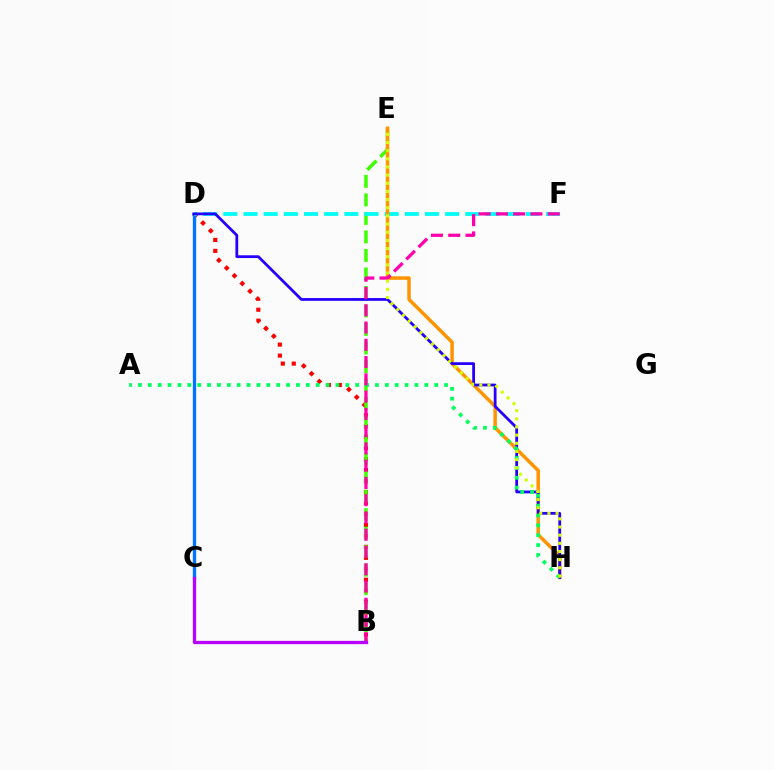{('B', 'D'): [{'color': '#ff0000', 'line_style': 'dotted', 'thickness': 2.98}], ('B', 'E'): [{'color': '#3dff00', 'line_style': 'dashed', 'thickness': 2.51}], ('C', 'D'): [{'color': '#0074ff', 'line_style': 'solid', 'thickness': 2.4}], ('D', 'F'): [{'color': '#00fff6', 'line_style': 'dashed', 'thickness': 2.74}], ('E', 'H'): [{'color': '#ff9400', 'line_style': 'solid', 'thickness': 2.51}, {'color': '#d1ff00', 'line_style': 'dotted', 'thickness': 2.22}], ('D', 'H'): [{'color': '#2500ff', 'line_style': 'solid', 'thickness': 2.0}], ('A', 'H'): [{'color': '#00ff5c', 'line_style': 'dotted', 'thickness': 2.68}], ('B', 'F'): [{'color': '#ff00ac', 'line_style': 'dashed', 'thickness': 2.35}], ('B', 'C'): [{'color': '#b900ff', 'line_style': 'solid', 'thickness': 2.37}]}